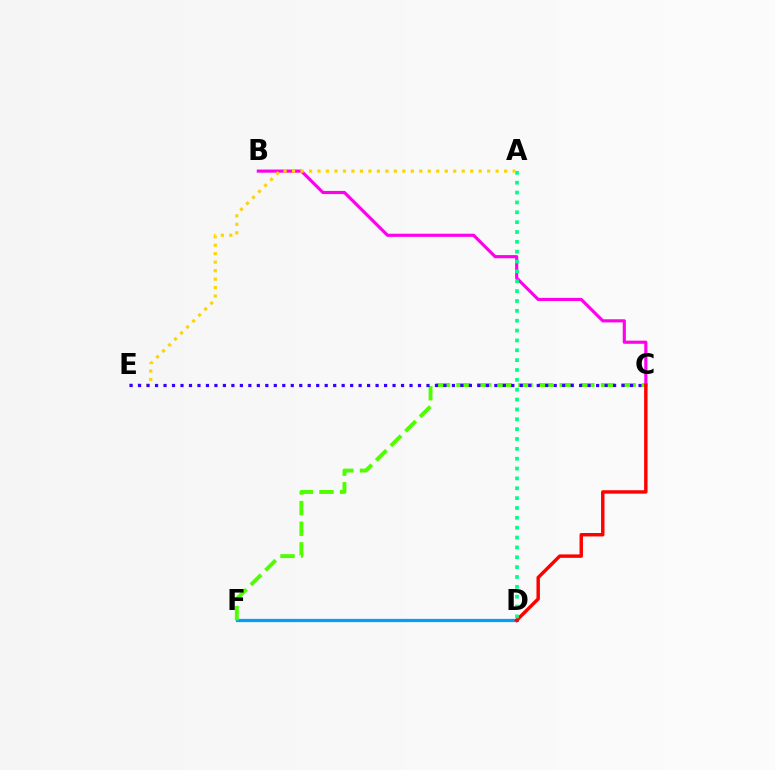{('B', 'C'): [{'color': '#ff00ed', 'line_style': 'solid', 'thickness': 2.27}], ('D', 'F'): [{'color': '#009eff', 'line_style': 'solid', 'thickness': 2.33}], ('C', 'F'): [{'color': '#4fff00', 'line_style': 'dashed', 'thickness': 2.8}], ('C', 'D'): [{'color': '#ff0000', 'line_style': 'solid', 'thickness': 2.47}], ('A', 'D'): [{'color': '#00ff86', 'line_style': 'dotted', 'thickness': 2.68}], ('A', 'E'): [{'color': '#ffd500', 'line_style': 'dotted', 'thickness': 2.3}], ('C', 'E'): [{'color': '#3700ff', 'line_style': 'dotted', 'thickness': 2.3}]}